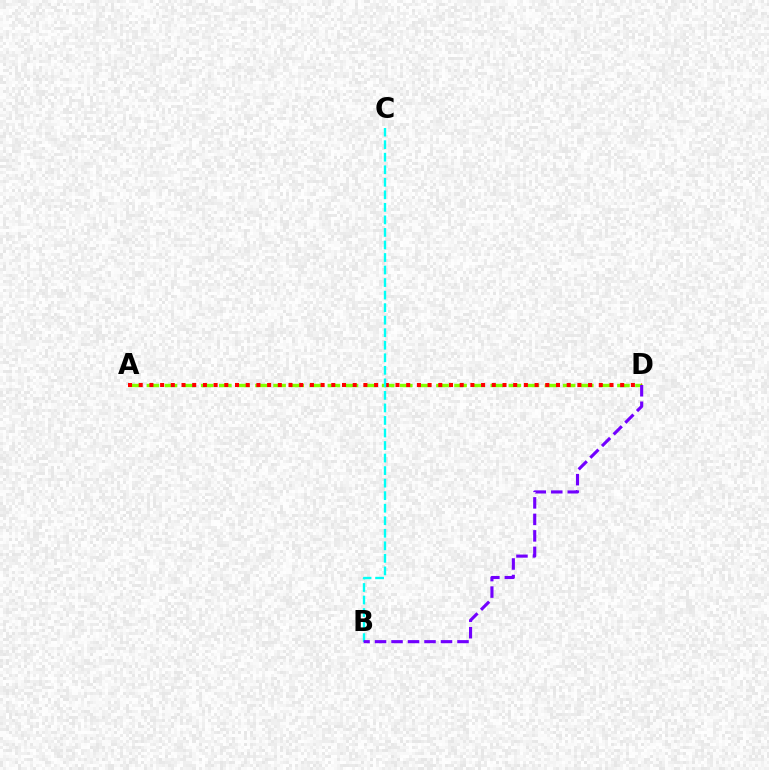{('A', 'D'): [{'color': '#84ff00', 'line_style': 'dashed', 'thickness': 2.46}, {'color': '#ff0000', 'line_style': 'dotted', 'thickness': 2.91}], ('B', 'C'): [{'color': '#00fff6', 'line_style': 'dashed', 'thickness': 1.7}], ('B', 'D'): [{'color': '#7200ff', 'line_style': 'dashed', 'thickness': 2.24}]}